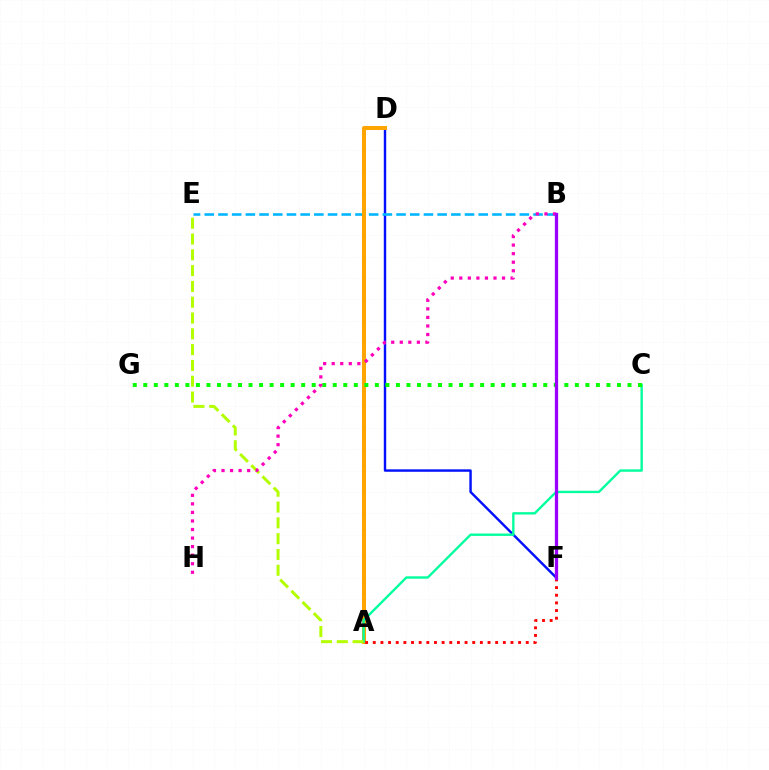{('D', 'F'): [{'color': '#0010ff', 'line_style': 'solid', 'thickness': 1.74}], ('B', 'E'): [{'color': '#00b5ff', 'line_style': 'dashed', 'thickness': 1.86}], ('A', 'D'): [{'color': '#ffa500', 'line_style': 'solid', 'thickness': 2.9}], ('A', 'C'): [{'color': '#00ff9d', 'line_style': 'solid', 'thickness': 1.71}], ('A', 'E'): [{'color': '#b3ff00', 'line_style': 'dashed', 'thickness': 2.15}], ('C', 'G'): [{'color': '#08ff00', 'line_style': 'dotted', 'thickness': 2.86}], ('B', 'H'): [{'color': '#ff00bd', 'line_style': 'dotted', 'thickness': 2.32}], ('A', 'F'): [{'color': '#ff0000', 'line_style': 'dotted', 'thickness': 2.08}], ('B', 'F'): [{'color': '#9b00ff', 'line_style': 'solid', 'thickness': 2.35}]}